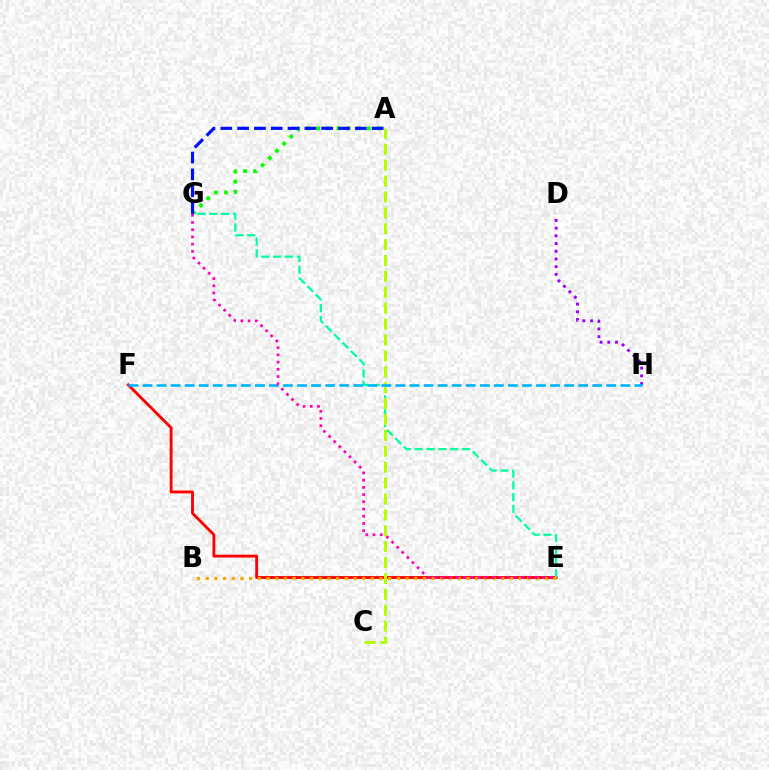{('E', 'F'): [{'color': '#ff0000', 'line_style': 'solid', 'thickness': 2.06}], ('E', 'G'): [{'color': '#00ff9d', 'line_style': 'dashed', 'thickness': 1.61}, {'color': '#ff00bd', 'line_style': 'dotted', 'thickness': 1.96}], ('A', 'C'): [{'color': '#b3ff00', 'line_style': 'dashed', 'thickness': 2.16}], ('D', 'H'): [{'color': '#9b00ff', 'line_style': 'dotted', 'thickness': 2.1}], ('A', 'G'): [{'color': '#08ff00', 'line_style': 'dotted', 'thickness': 2.75}, {'color': '#0010ff', 'line_style': 'dashed', 'thickness': 2.28}], ('F', 'H'): [{'color': '#00b5ff', 'line_style': 'dashed', 'thickness': 1.91}], ('B', 'E'): [{'color': '#ffa500', 'line_style': 'dotted', 'thickness': 2.36}]}